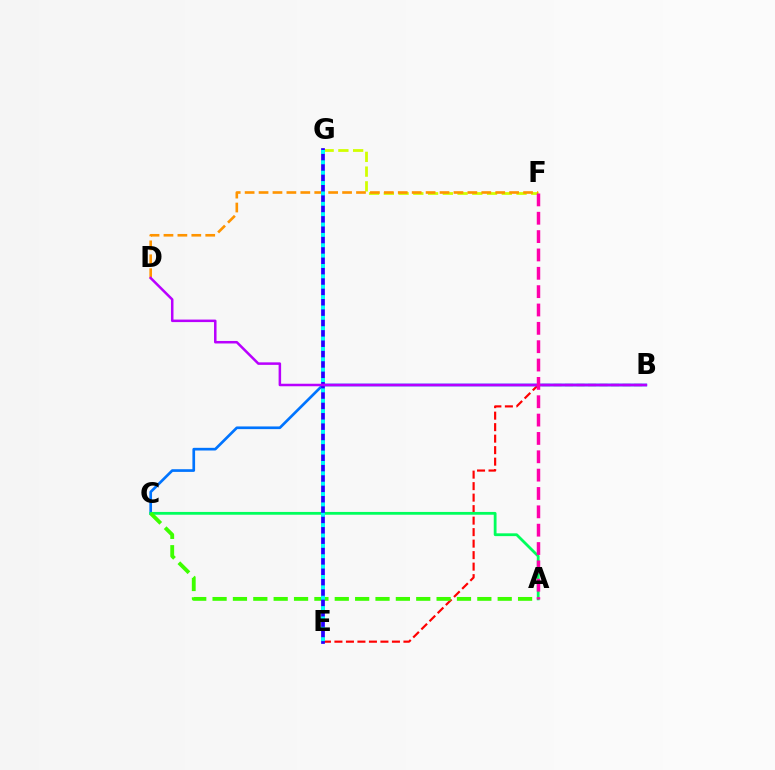{('F', 'G'): [{'color': '#d1ff00', 'line_style': 'dashed', 'thickness': 2.0}], ('B', 'E'): [{'color': '#ff0000', 'line_style': 'dashed', 'thickness': 1.56}], ('D', 'F'): [{'color': '#ff9400', 'line_style': 'dashed', 'thickness': 1.89}], ('B', 'C'): [{'color': '#0074ff', 'line_style': 'solid', 'thickness': 1.93}], ('A', 'C'): [{'color': '#00ff5c', 'line_style': 'solid', 'thickness': 2.01}, {'color': '#3dff00', 'line_style': 'dashed', 'thickness': 2.77}], ('E', 'G'): [{'color': '#2500ff', 'line_style': 'solid', 'thickness': 2.68}, {'color': '#00fff6', 'line_style': 'dotted', 'thickness': 2.82}], ('B', 'D'): [{'color': '#b900ff', 'line_style': 'solid', 'thickness': 1.81}], ('A', 'F'): [{'color': '#ff00ac', 'line_style': 'dashed', 'thickness': 2.49}]}